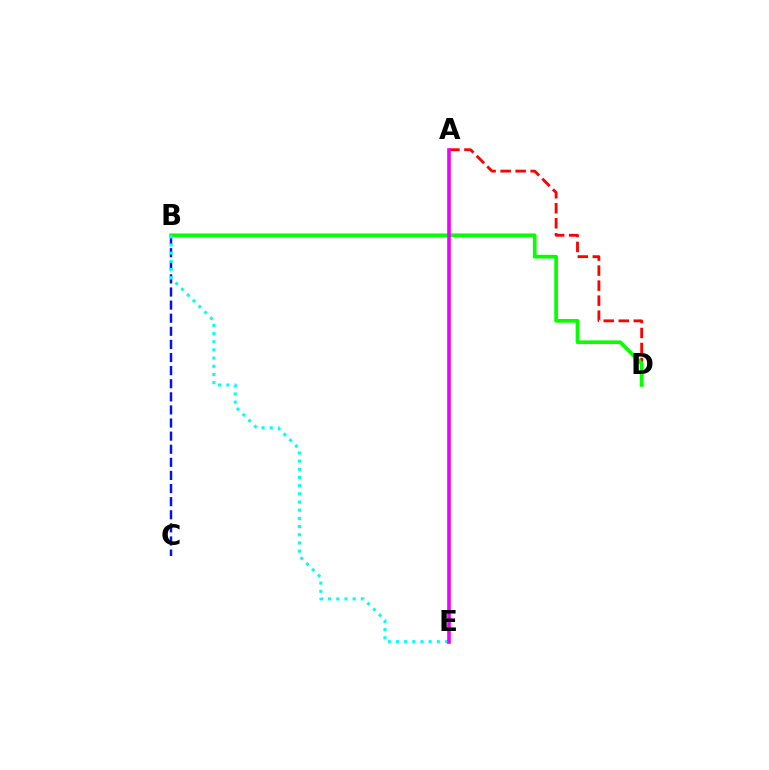{('A', 'D'): [{'color': '#ff0000', 'line_style': 'dashed', 'thickness': 2.04}], ('B', 'C'): [{'color': '#0010ff', 'line_style': 'dashed', 'thickness': 1.78}], ('B', 'D'): [{'color': '#08ff00', 'line_style': 'solid', 'thickness': 2.66}], ('B', 'E'): [{'color': '#00fff6', 'line_style': 'dotted', 'thickness': 2.22}], ('A', 'E'): [{'color': '#fcf500', 'line_style': 'dotted', 'thickness': 1.5}, {'color': '#ee00ff', 'line_style': 'solid', 'thickness': 2.6}]}